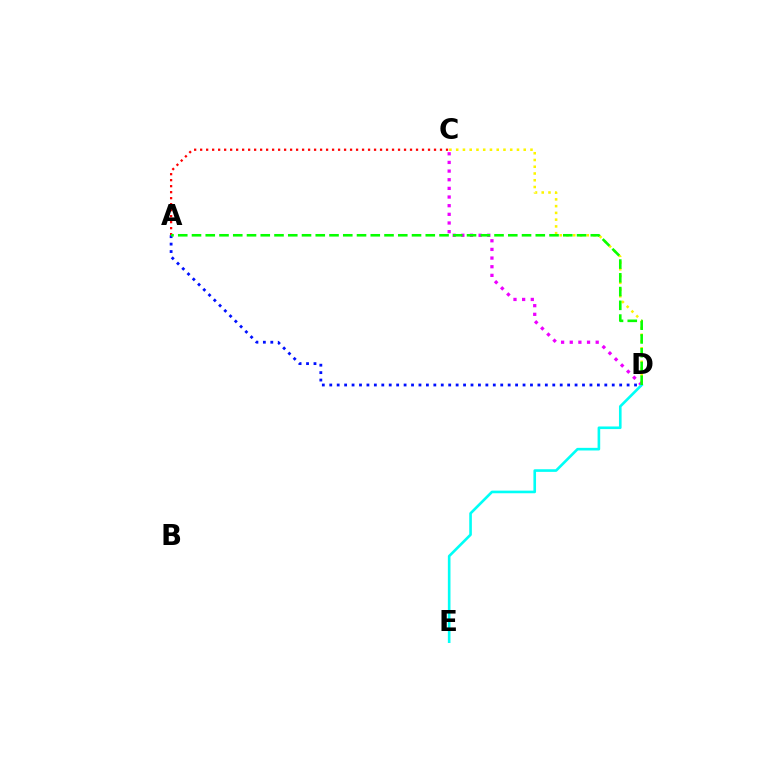{('A', 'C'): [{'color': '#ff0000', 'line_style': 'dotted', 'thickness': 1.63}], ('C', 'D'): [{'color': '#fcf500', 'line_style': 'dotted', 'thickness': 1.83}, {'color': '#ee00ff', 'line_style': 'dotted', 'thickness': 2.35}], ('D', 'E'): [{'color': '#00fff6', 'line_style': 'solid', 'thickness': 1.89}], ('A', 'D'): [{'color': '#0010ff', 'line_style': 'dotted', 'thickness': 2.02}, {'color': '#08ff00', 'line_style': 'dashed', 'thickness': 1.87}]}